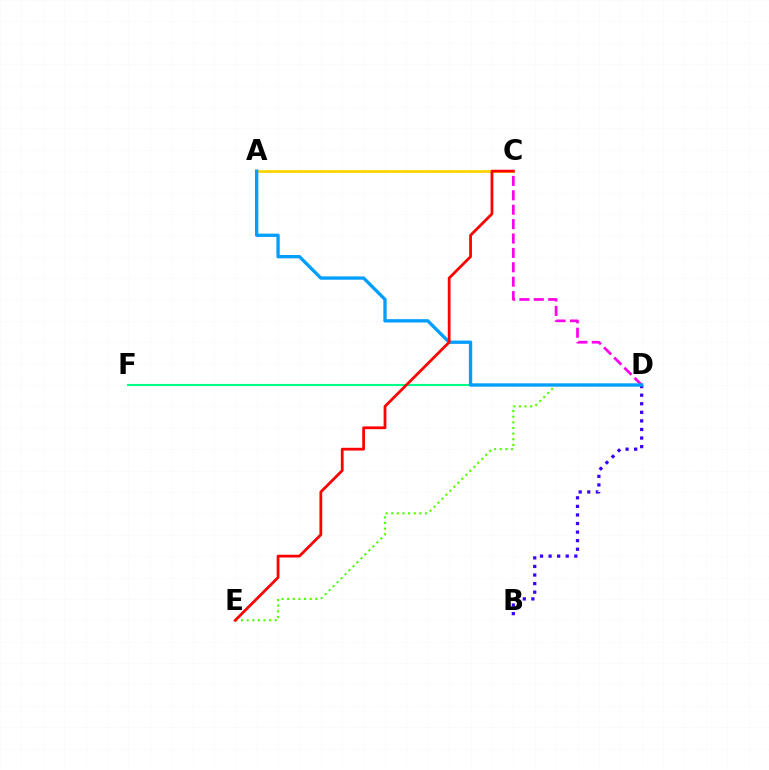{('A', 'C'): [{'color': '#ffd500', 'line_style': 'solid', 'thickness': 2.01}], ('D', 'F'): [{'color': '#00ff86', 'line_style': 'solid', 'thickness': 1.51}], ('C', 'D'): [{'color': '#ff00ed', 'line_style': 'dashed', 'thickness': 1.96}], ('D', 'E'): [{'color': '#4fff00', 'line_style': 'dotted', 'thickness': 1.53}], ('B', 'D'): [{'color': '#3700ff', 'line_style': 'dotted', 'thickness': 2.33}], ('A', 'D'): [{'color': '#009eff', 'line_style': 'solid', 'thickness': 2.39}], ('C', 'E'): [{'color': '#ff0000', 'line_style': 'solid', 'thickness': 1.99}]}